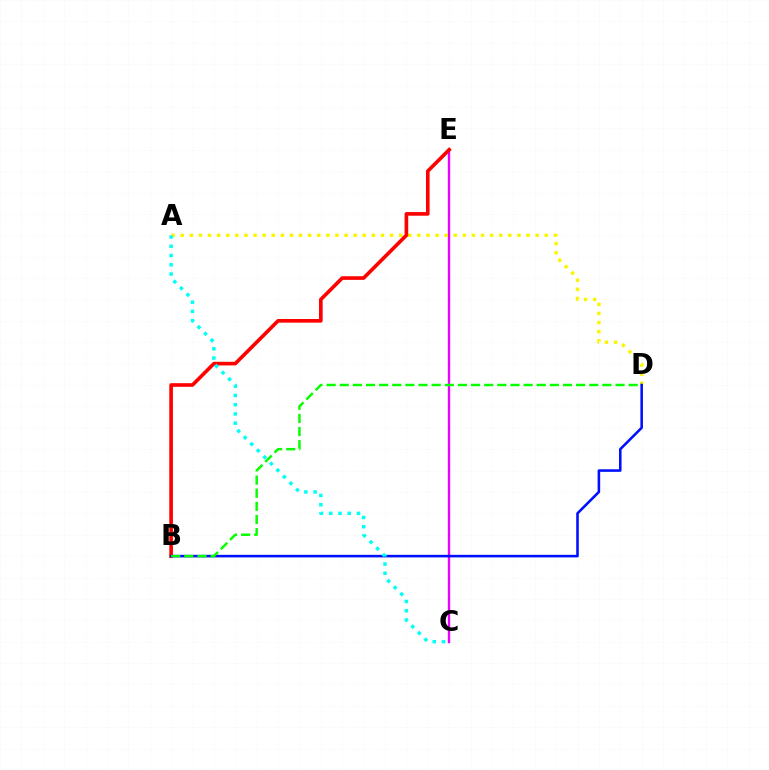{('C', 'E'): [{'color': '#ee00ff', 'line_style': 'solid', 'thickness': 1.71}], ('A', 'D'): [{'color': '#fcf500', 'line_style': 'dotted', 'thickness': 2.47}], ('B', 'E'): [{'color': '#ff0000', 'line_style': 'solid', 'thickness': 2.62}], ('B', 'D'): [{'color': '#0010ff', 'line_style': 'solid', 'thickness': 1.85}, {'color': '#08ff00', 'line_style': 'dashed', 'thickness': 1.78}], ('A', 'C'): [{'color': '#00fff6', 'line_style': 'dotted', 'thickness': 2.51}]}